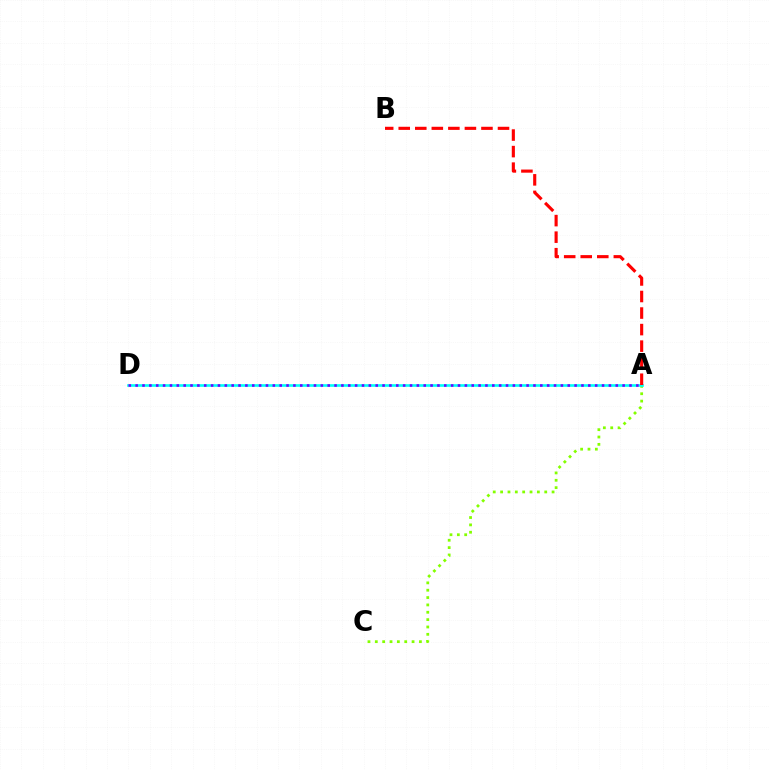{('A', 'C'): [{'color': '#84ff00', 'line_style': 'dotted', 'thickness': 2.0}], ('A', 'D'): [{'color': '#00fff6', 'line_style': 'solid', 'thickness': 1.9}, {'color': '#7200ff', 'line_style': 'dotted', 'thickness': 1.86}], ('A', 'B'): [{'color': '#ff0000', 'line_style': 'dashed', 'thickness': 2.25}]}